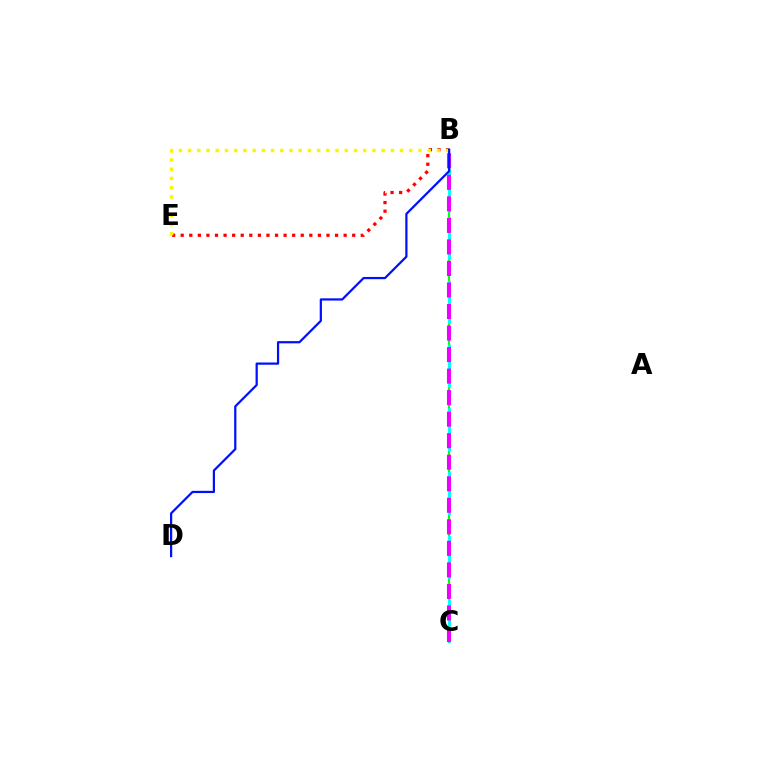{('B', 'E'): [{'color': '#ff0000', 'line_style': 'dotted', 'thickness': 2.33}, {'color': '#fcf500', 'line_style': 'dotted', 'thickness': 2.5}], ('B', 'C'): [{'color': '#08ff00', 'line_style': 'solid', 'thickness': 1.52}, {'color': '#00fff6', 'line_style': 'dashed', 'thickness': 2.16}, {'color': '#ee00ff', 'line_style': 'dashed', 'thickness': 2.92}], ('B', 'D'): [{'color': '#0010ff', 'line_style': 'solid', 'thickness': 1.6}]}